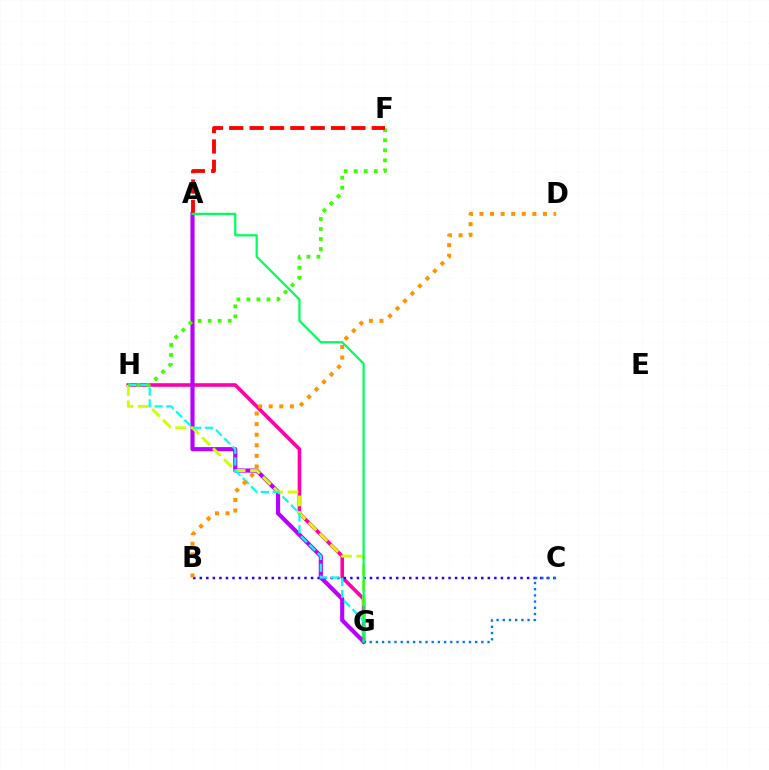{('G', 'H'): [{'color': '#ff00ac', 'line_style': 'solid', 'thickness': 2.6}, {'color': '#d1ff00', 'line_style': 'dashed', 'thickness': 2.1}, {'color': '#00fff6', 'line_style': 'dashed', 'thickness': 1.61}], ('B', 'C'): [{'color': '#2500ff', 'line_style': 'dotted', 'thickness': 1.78}], ('A', 'G'): [{'color': '#b900ff', 'line_style': 'solid', 'thickness': 2.98}, {'color': '#00ff5c', 'line_style': 'solid', 'thickness': 1.61}], ('F', 'H'): [{'color': '#3dff00', 'line_style': 'dotted', 'thickness': 2.72}], ('A', 'F'): [{'color': '#ff0000', 'line_style': 'dashed', 'thickness': 2.77}], ('C', 'G'): [{'color': '#0074ff', 'line_style': 'dotted', 'thickness': 1.69}], ('B', 'D'): [{'color': '#ff9400', 'line_style': 'dotted', 'thickness': 2.88}]}